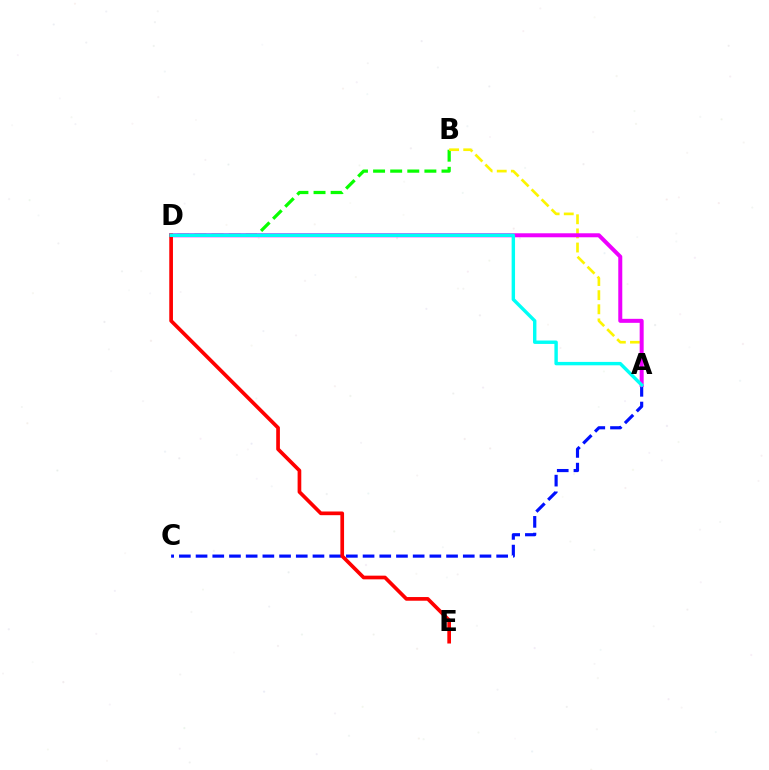{('B', 'D'): [{'color': '#08ff00', 'line_style': 'dashed', 'thickness': 2.32}], ('A', 'B'): [{'color': '#fcf500', 'line_style': 'dashed', 'thickness': 1.92}], ('A', 'C'): [{'color': '#0010ff', 'line_style': 'dashed', 'thickness': 2.27}], ('A', 'D'): [{'color': '#ee00ff', 'line_style': 'solid', 'thickness': 2.88}, {'color': '#00fff6', 'line_style': 'solid', 'thickness': 2.46}], ('D', 'E'): [{'color': '#ff0000', 'line_style': 'solid', 'thickness': 2.65}]}